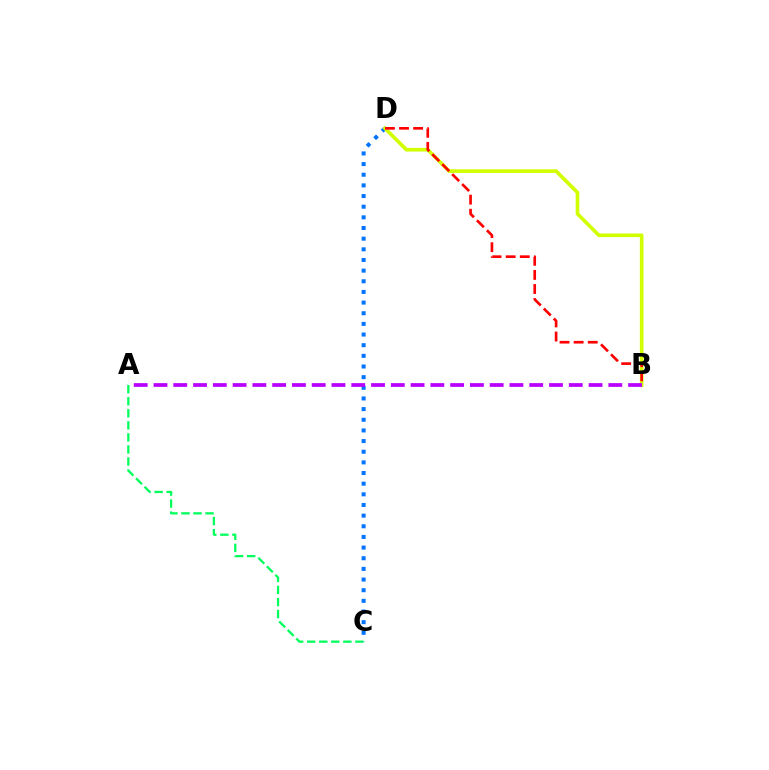{('A', 'C'): [{'color': '#00ff5c', 'line_style': 'dashed', 'thickness': 1.64}], ('C', 'D'): [{'color': '#0074ff', 'line_style': 'dotted', 'thickness': 2.89}], ('B', 'D'): [{'color': '#d1ff00', 'line_style': 'solid', 'thickness': 2.62}, {'color': '#ff0000', 'line_style': 'dashed', 'thickness': 1.92}], ('A', 'B'): [{'color': '#b900ff', 'line_style': 'dashed', 'thickness': 2.69}]}